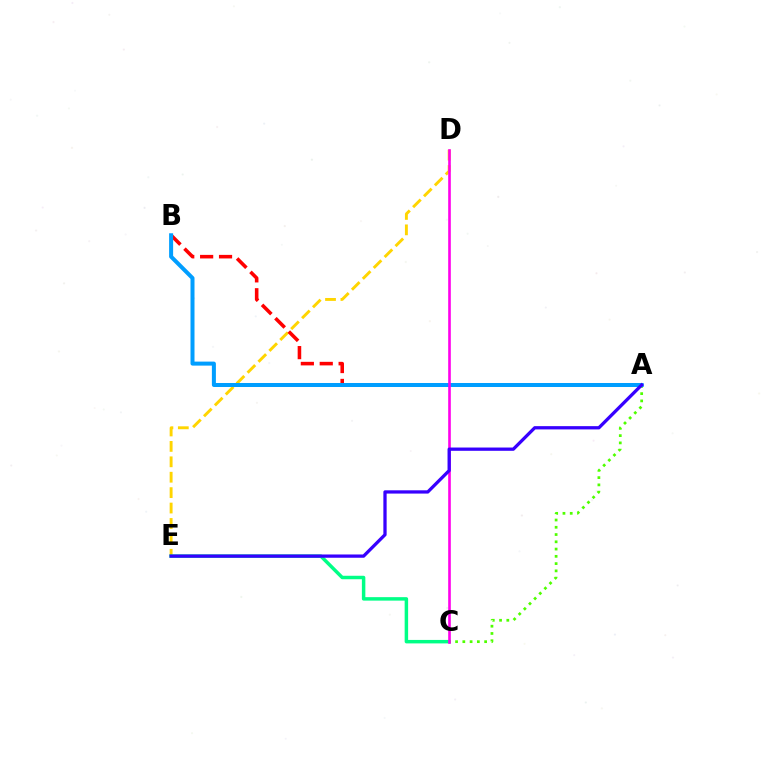{('D', 'E'): [{'color': '#ffd500', 'line_style': 'dashed', 'thickness': 2.09}], ('C', 'E'): [{'color': '#00ff86', 'line_style': 'solid', 'thickness': 2.5}], ('A', 'B'): [{'color': '#ff0000', 'line_style': 'dashed', 'thickness': 2.57}, {'color': '#009eff', 'line_style': 'solid', 'thickness': 2.89}], ('A', 'C'): [{'color': '#4fff00', 'line_style': 'dotted', 'thickness': 1.97}], ('C', 'D'): [{'color': '#ff00ed', 'line_style': 'solid', 'thickness': 1.9}], ('A', 'E'): [{'color': '#3700ff', 'line_style': 'solid', 'thickness': 2.36}]}